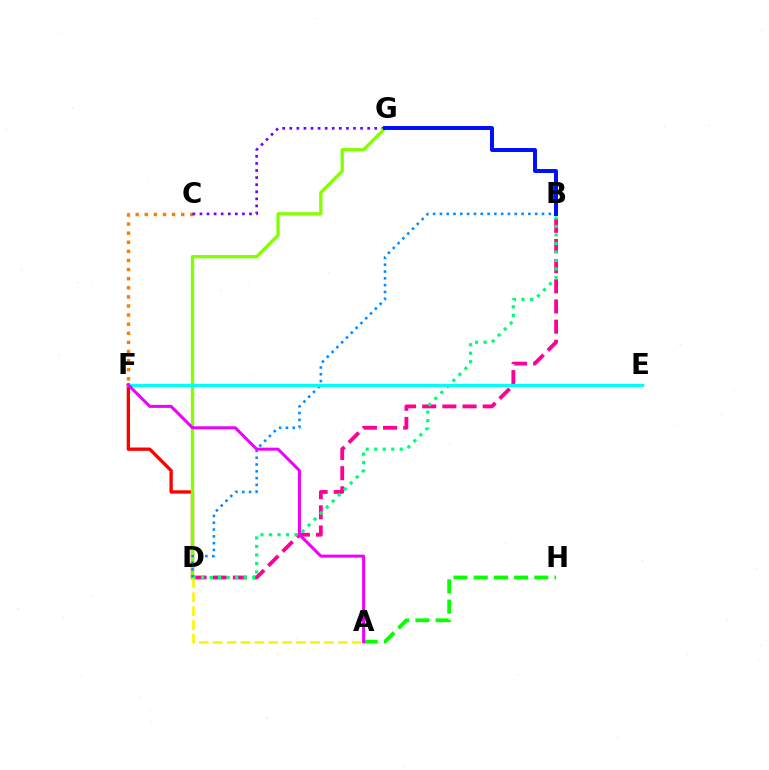{('A', 'H'): [{'color': '#08ff00', 'line_style': 'dashed', 'thickness': 2.75}], ('C', 'F'): [{'color': '#ff7c00', 'line_style': 'dotted', 'thickness': 2.47}], ('B', 'D'): [{'color': '#ff0094', 'line_style': 'dashed', 'thickness': 2.74}, {'color': '#00ff74', 'line_style': 'dotted', 'thickness': 2.31}, {'color': '#008cff', 'line_style': 'dotted', 'thickness': 1.85}], ('D', 'F'): [{'color': '#ff0000', 'line_style': 'solid', 'thickness': 2.39}], ('C', 'G'): [{'color': '#7200ff', 'line_style': 'dotted', 'thickness': 1.92}], ('D', 'G'): [{'color': '#84ff00', 'line_style': 'solid', 'thickness': 2.39}], ('B', 'G'): [{'color': '#0010ff', 'line_style': 'solid', 'thickness': 2.86}], ('A', 'D'): [{'color': '#fcf500', 'line_style': 'dashed', 'thickness': 1.89}], ('E', 'F'): [{'color': '#00fff6', 'line_style': 'solid', 'thickness': 2.33}], ('A', 'F'): [{'color': '#ee00ff', 'line_style': 'solid', 'thickness': 2.17}]}